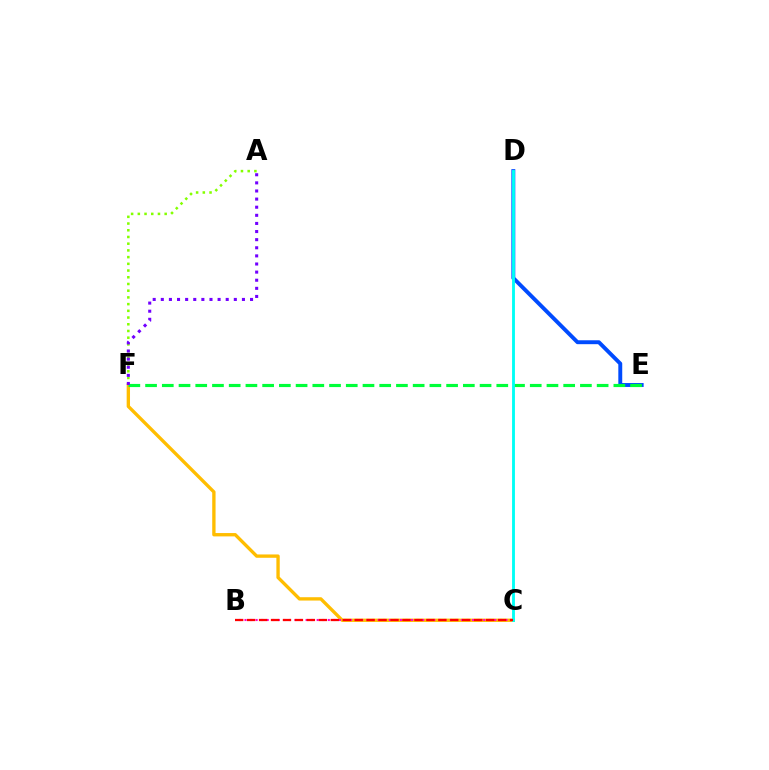{('D', 'E'): [{'color': '#004bff', 'line_style': 'solid', 'thickness': 2.82}], ('C', 'F'): [{'color': '#ffbd00', 'line_style': 'solid', 'thickness': 2.41}], ('B', 'C'): [{'color': '#ff00cf', 'line_style': 'dotted', 'thickness': 1.51}, {'color': '#ff0000', 'line_style': 'dashed', 'thickness': 1.62}], ('E', 'F'): [{'color': '#00ff39', 'line_style': 'dashed', 'thickness': 2.27}], ('A', 'F'): [{'color': '#84ff00', 'line_style': 'dotted', 'thickness': 1.82}, {'color': '#7200ff', 'line_style': 'dotted', 'thickness': 2.2}], ('C', 'D'): [{'color': '#00fff6', 'line_style': 'solid', 'thickness': 2.06}]}